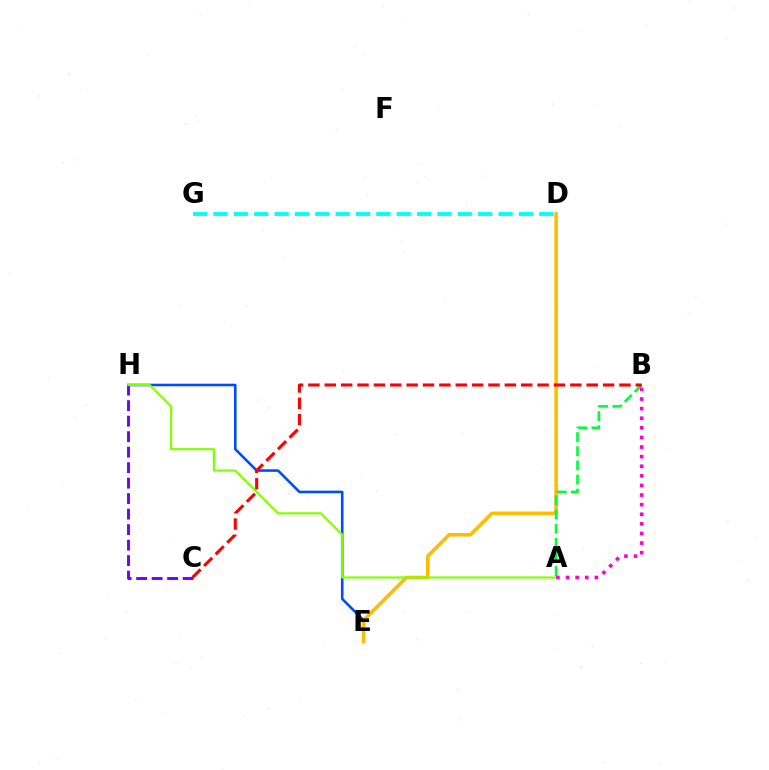{('D', 'G'): [{'color': '#00fff6', 'line_style': 'dashed', 'thickness': 2.77}], ('E', 'H'): [{'color': '#004bff', 'line_style': 'solid', 'thickness': 1.86}], ('C', 'H'): [{'color': '#7200ff', 'line_style': 'dashed', 'thickness': 2.11}], ('D', 'E'): [{'color': '#ffbd00', 'line_style': 'solid', 'thickness': 2.58}], ('A', 'H'): [{'color': '#84ff00', 'line_style': 'solid', 'thickness': 1.57}], ('A', 'B'): [{'color': '#00ff39', 'line_style': 'dashed', 'thickness': 1.92}, {'color': '#ff00cf', 'line_style': 'dotted', 'thickness': 2.61}], ('B', 'C'): [{'color': '#ff0000', 'line_style': 'dashed', 'thickness': 2.22}]}